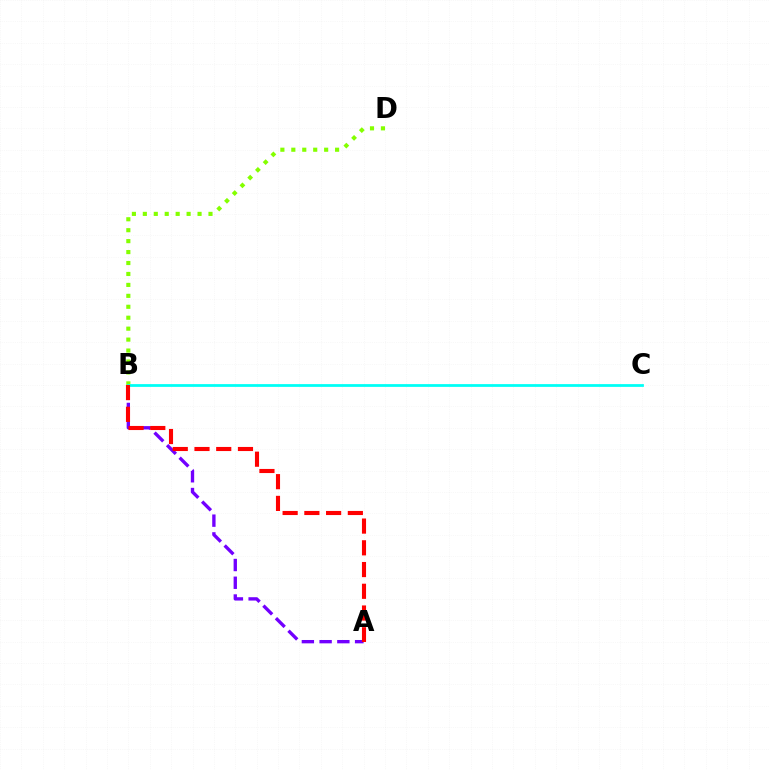{('B', 'D'): [{'color': '#84ff00', 'line_style': 'dotted', 'thickness': 2.97}], ('A', 'B'): [{'color': '#7200ff', 'line_style': 'dashed', 'thickness': 2.41}, {'color': '#ff0000', 'line_style': 'dashed', 'thickness': 2.95}], ('B', 'C'): [{'color': '#00fff6', 'line_style': 'solid', 'thickness': 1.99}]}